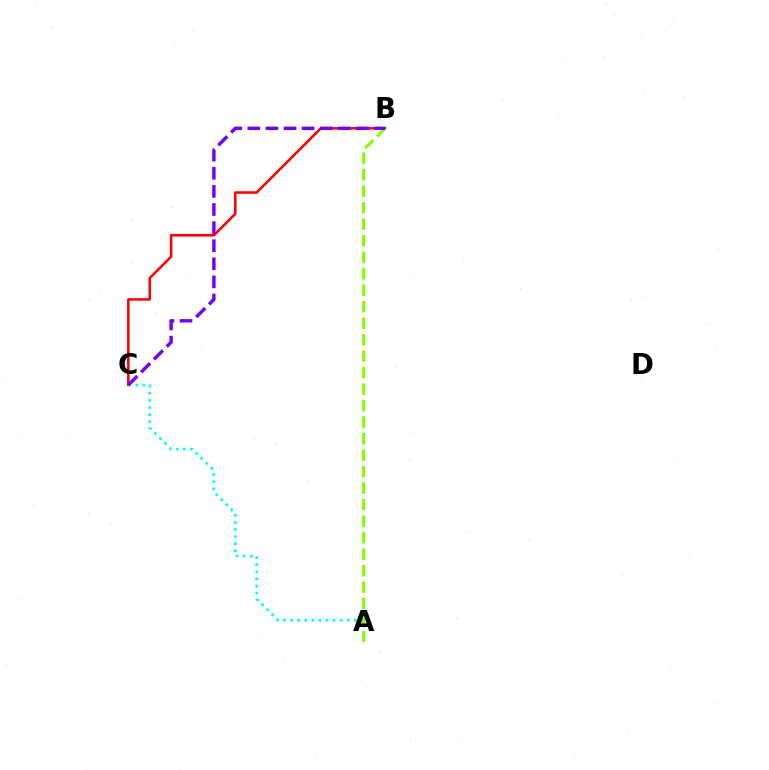{('B', 'C'): [{'color': '#ff0000', 'line_style': 'solid', 'thickness': 1.83}, {'color': '#7200ff', 'line_style': 'dashed', 'thickness': 2.46}], ('A', 'C'): [{'color': '#00fff6', 'line_style': 'dotted', 'thickness': 1.92}], ('A', 'B'): [{'color': '#84ff00', 'line_style': 'dashed', 'thickness': 2.24}]}